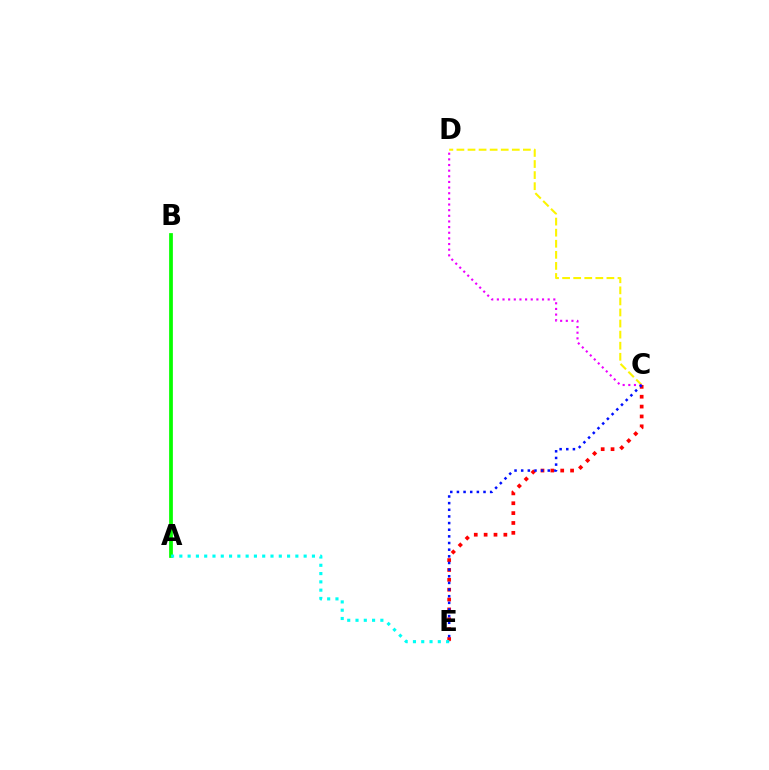{('C', 'D'): [{'color': '#fcf500', 'line_style': 'dashed', 'thickness': 1.5}, {'color': '#ee00ff', 'line_style': 'dotted', 'thickness': 1.53}], ('A', 'B'): [{'color': '#08ff00', 'line_style': 'solid', 'thickness': 2.69}], ('C', 'E'): [{'color': '#ff0000', 'line_style': 'dotted', 'thickness': 2.68}, {'color': '#0010ff', 'line_style': 'dotted', 'thickness': 1.81}], ('A', 'E'): [{'color': '#00fff6', 'line_style': 'dotted', 'thickness': 2.25}]}